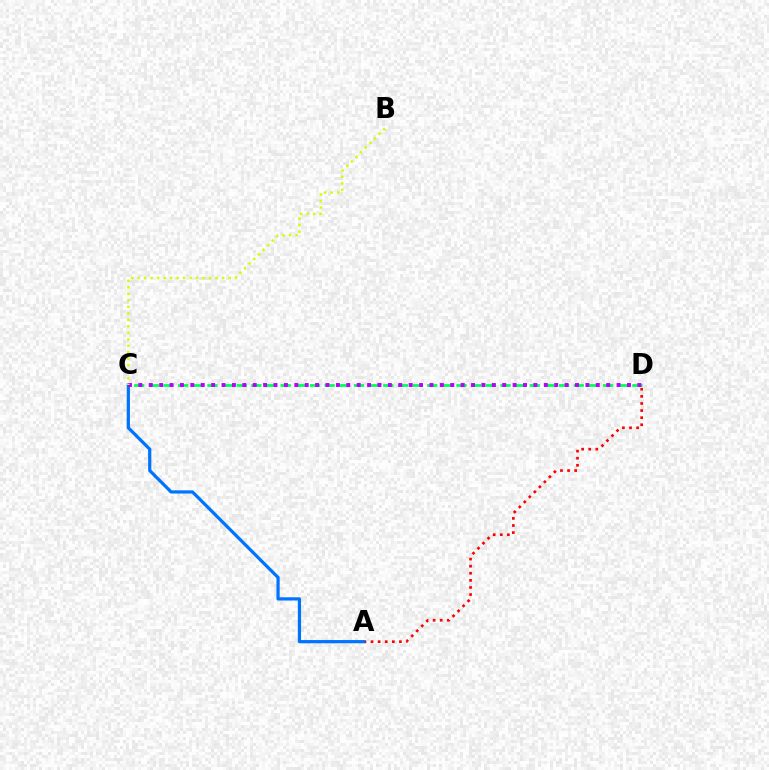{('A', 'D'): [{'color': '#ff0000', 'line_style': 'dotted', 'thickness': 1.93}], ('A', 'C'): [{'color': '#0074ff', 'line_style': 'solid', 'thickness': 2.32}], ('C', 'D'): [{'color': '#00ff5c', 'line_style': 'dashed', 'thickness': 1.99}, {'color': '#b900ff', 'line_style': 'dotted', 'thickness': 2.82}], ('B', 'C'): [{'color': '#d1ff00', 'line_style': 'dotted', 'thickness': 1.77}]}